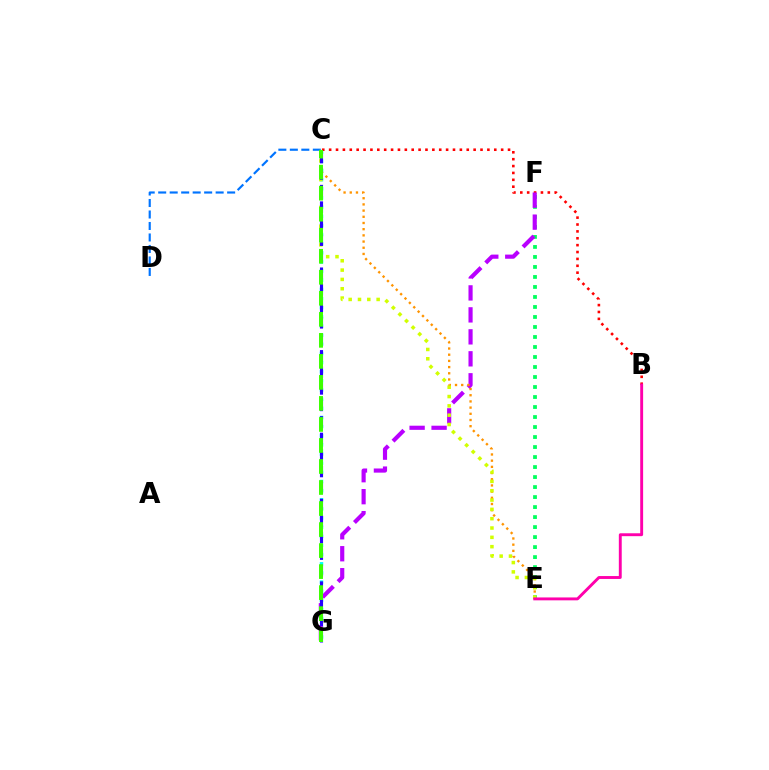{('C', 'G'): [{'color': '#00fff6', 'line_style': 'dotted', 'thickness': 2.49}, {'color': '#2500ff', 'line_style': 'dashed', 'thickness': 2.24}, {'color': '#3dff00', 'line_style': 'dashed', 'thickness': 2.86}], ('E', 'F'): [{'color': '#00ff5c', 'line_style': 'dotted', 'thickness': 2.72}], ('B', 'C'): [{'color': '#ff0000', 'line_style': 'dotted', 'thickness': 1.87}], ('F', 'G'): [{'color': '#b900ff', 'line_style': 'dashed', 'thickness': 2.99}], ('C', 'E'): [{'color': '#ff9400', 'line_style': 'dotted', 'thickness': 1.68}, {'color': '#d1ff00', 'line_style': 'dotted', 'thickness': 2.53}], ('C', 'D'): [{'color': '#0074ff', 'line_style': 'dashed', 'thickness': 1.56}], ('B', 'E'): [{'color': '#ff00ac', 'line_style': 'solid', 'thickness': 2.09}]}